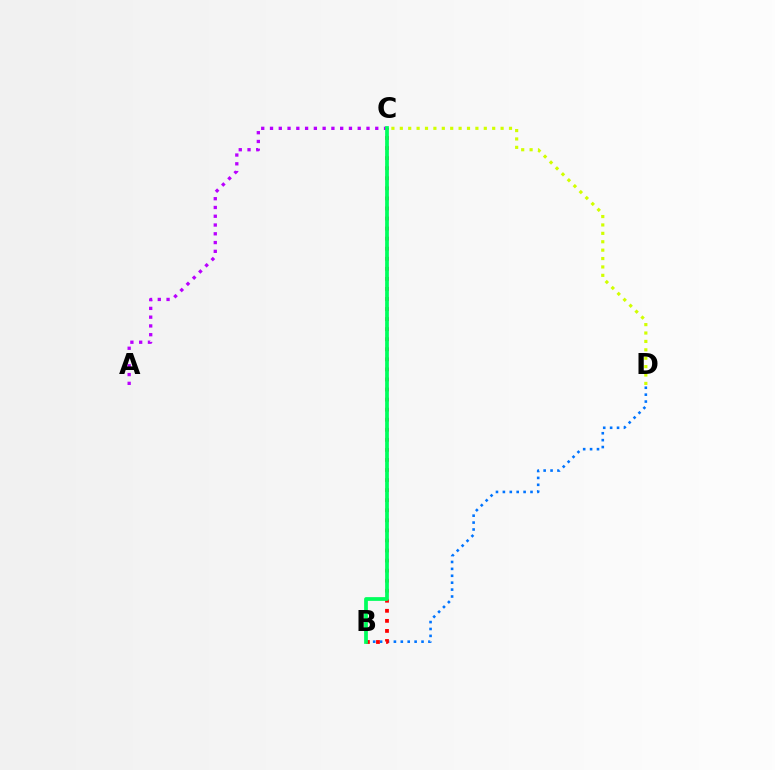{('C', 'D'): [{'color': '#d1ff00', 'line_style': 'dotted', 'thickness': 2.28}], ('A', 'C'): [{'color': '#b900ff', 'line_style': 'dotted', 'thickness': 2.38}], ('B', 'D'): [{'color': '#0074ff', 'line_style': 'dotted', 'thickness': 1.88}], ('B', 'C'): [{'color': '#ff0000', 'line_style': 'dotted', 'thickness': 2.73}, {'color': '#00ff5c', 'line_style': 'solid', 'thickness': 2.7}]}